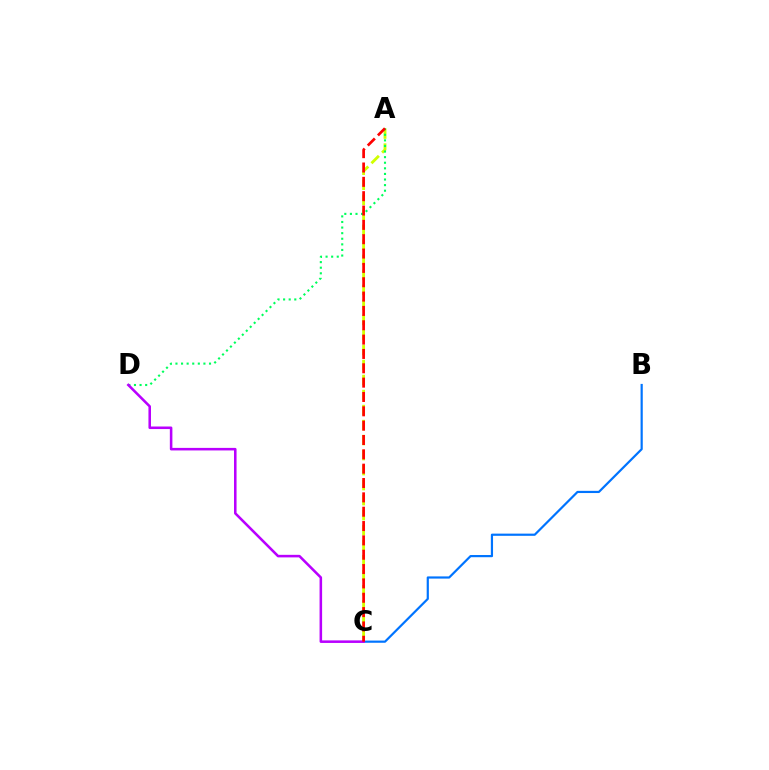{('B', 'C'): [{'color': '#0074ff', 'line_style': 'solid', 'thickness': 1.58}], ('A', 'C'): [{'color': '#d1ff00', 'line_style': 'dashed', 'thickness': 2.04}, {'color': '#ff0000', 'line_style': 'dashed', 'thickness': 1.95}], ('A', 'D'): [{'color': '#00ff5c', 'line_style': 'dotted', 'thickness': 1.52}], ('C', 'D'): [{'color': '#b900ff', 'line_style': 'solid', 'thickness': 1.84}]}